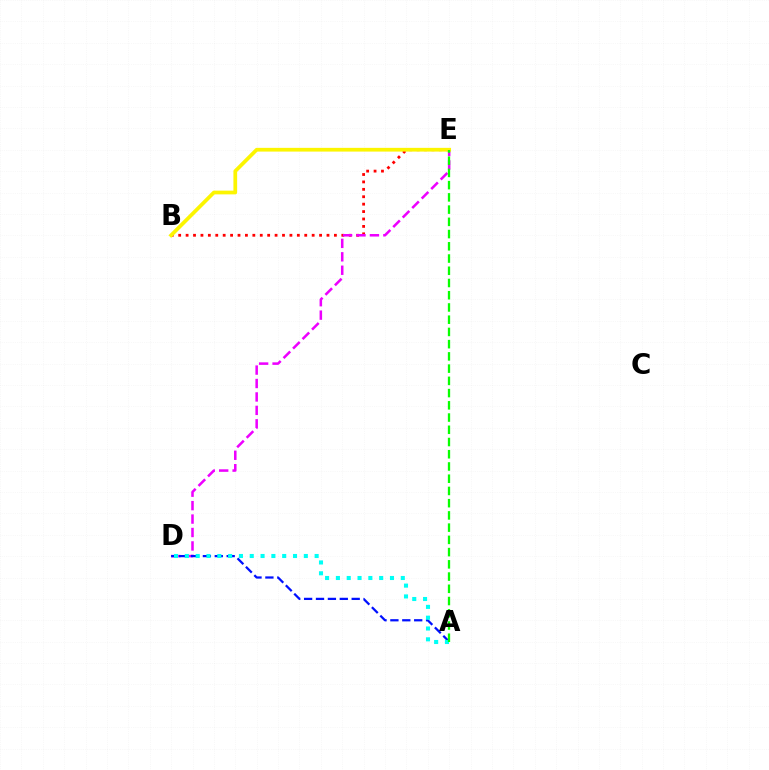{('B', 'E'): [{'color': '#ff0000', 'line_style': 'dotted', 'thickness': 2.01}, {'color': '#fcf500', 'line_style': 'solid', 'thickness': 2.69}], ('D', 'E'): [{'color': '#ee00ff', 'line_style': 'dashed', 'thickness': 1.83}], ('A', 'D'): [{'color': '#0010ff', 'line_style': 'dashed', 'thickness': 1.62}, {'color': '#00fff6', 'line_style': 'dotted', 'thickness': 2.94}], ('A', 'E'): [{'color': '#08ff00', 'line_style': 'dashed', 'thickness': 1.66}]}